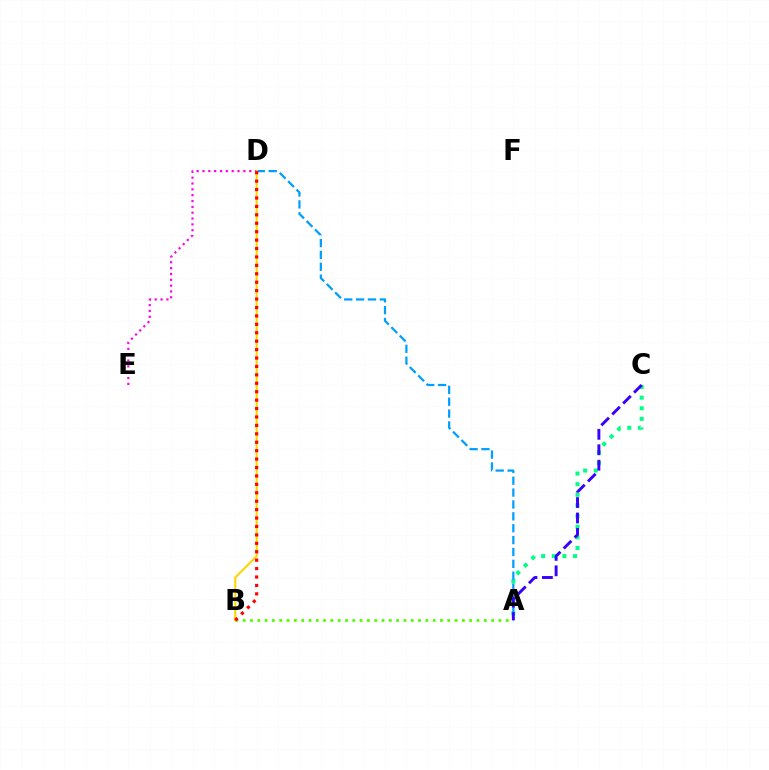{('A', 'B'): [{'color': '#4fff00', 'line_style': 'dotted', 'thickness': 1.99}], ('A', 'C'): [{'color': '#00ff86', 'line_style': 'dotted', 'thickness': 2.89}, {'color': '#3700ff', 'line_style': 'dashed', 'thickness': 2.09}], ('A', 'D'): [{'color': '#009eff', 'line_style': 'dashed', 'thickness': 1.61}], ('D', 'E'): [{'color': '#ff00ed', 'line_style': 'dotted', 'thickness': 1.59}], ('B', 'D'): [{'color': '#ffd500', 'line_style': 'solid', 'thickness': 1.52}, {'color': '#ff0000', 'line_style': 'dotted', 'thickness': 2.29}]}